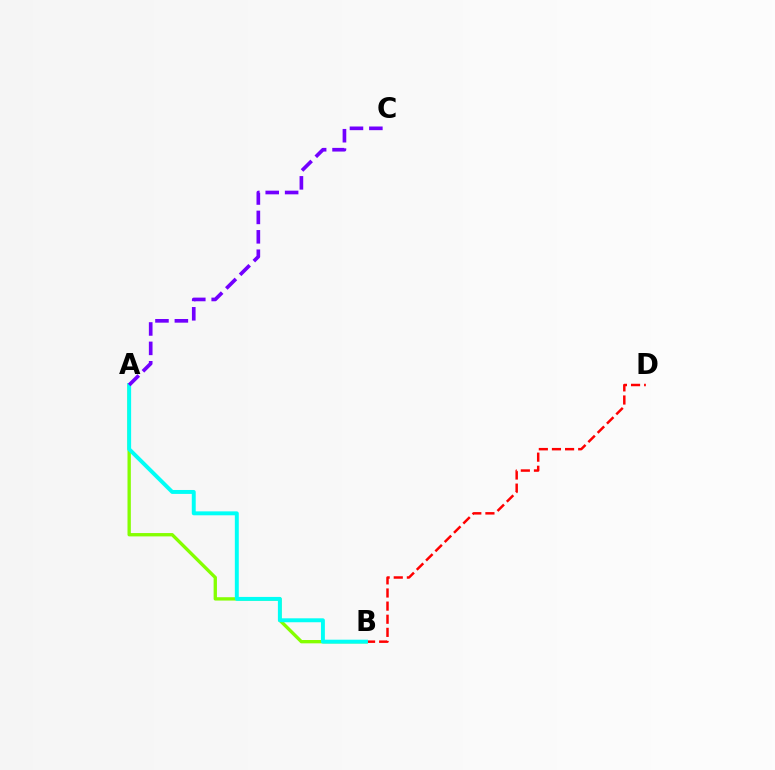{('A', 'B'): [{'color': '#84ff00', 'line_style': 'solid', 'thickness': 2.4}, {'color': '#00fff6', 'line_style': 'solid', 'thickness': 2.83}], ('B', 'D'): [{'color': '#ff0000', 'line_style': 'dashed', 'thickness': 1.78}], ('A', 'C'): [{'color': '#7200ff', 'line_style': 'dashed', 'thickness': 2.64}]}